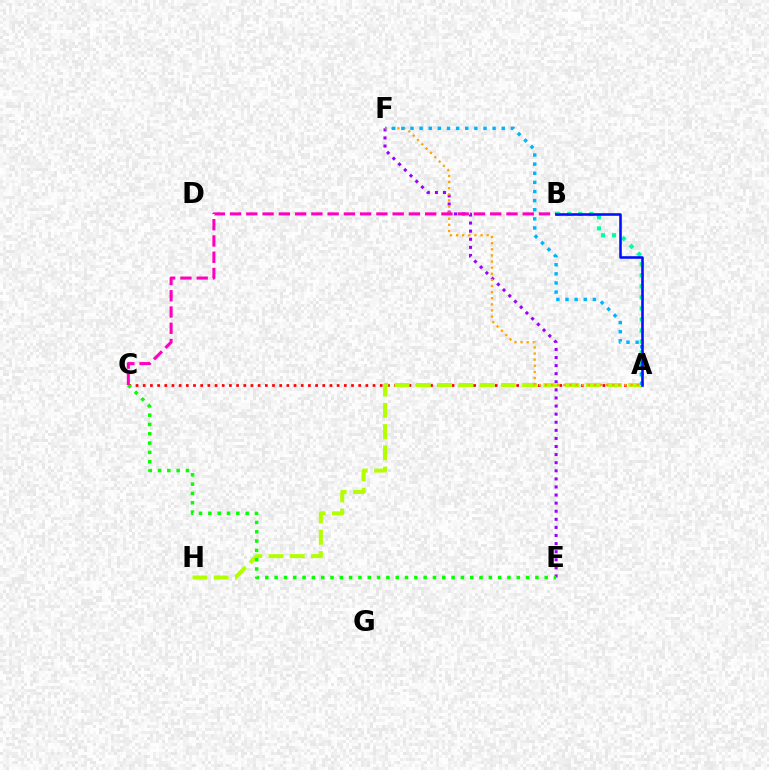{('E', 'F'): [{'color': '#9b00ff', 'line_style': 'dotted', 'thickness': 2.2}], ('A', 'C'): [{'color': '#ff0000', 'line_style': 'dotted', 'thickness': 1.95}], ('A', 'H'): [{'color': '#b3ff00', 'line_style': 'dashed', 'thickness': 2.88}], ('A', 'F'): [{'color': '#ffa500', 'line_style': 'dotted', 'thickness': 1.66}, {'color': '#00b5ff', 'line_style': 'dotted', 'thickness': 2.48}], ('C', 'E'): [{'color': '#08ff00', 'line_style': 'dotted', 'thickness': 2.53}], ('A', 'B'): [{'color': '#00ff9d', 'line_style': 'dotted', 'thickness': 3.0}, {'color': '#0010ff', 'line_style': 'solid', 'thickness': 1.86}], ('B', 'C'): [{'color': '#ff00bd', 'line_style': 'dashed', 'thickness': 2.21}]}